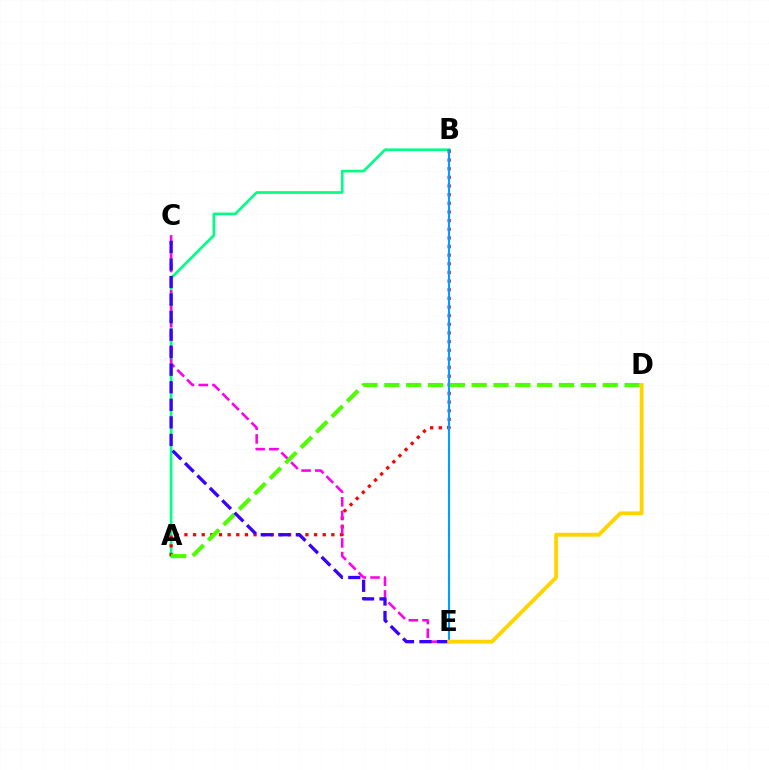{('A', 'B'): [{'color': '#00ff86', 'line_style': 'solid', 'thickness': 1.93}, {'color': '#ff0000', 'line_style': 'dotted', 'thickness': 2.35}], ('C', 'E'): [{'color': '#ff00ed', 'line_style': 'dashed', 'thickness': 1.86}, {'color': '#3700ff', 'line_style': 'dashed', 'thickness': 2.38}], ('A', 'D'): [{'color': '#4fff00', 'line_style': 'dashed', 'thickness': 2.97}], ('B', 'E'): [{'color': '#009eff', 'line_style': 'solid', 'thickness': 1.55}], ('D', 'E'): [{'color': '#ffd500', 'line_style': 'solid', 'thickness': 2.8}]}